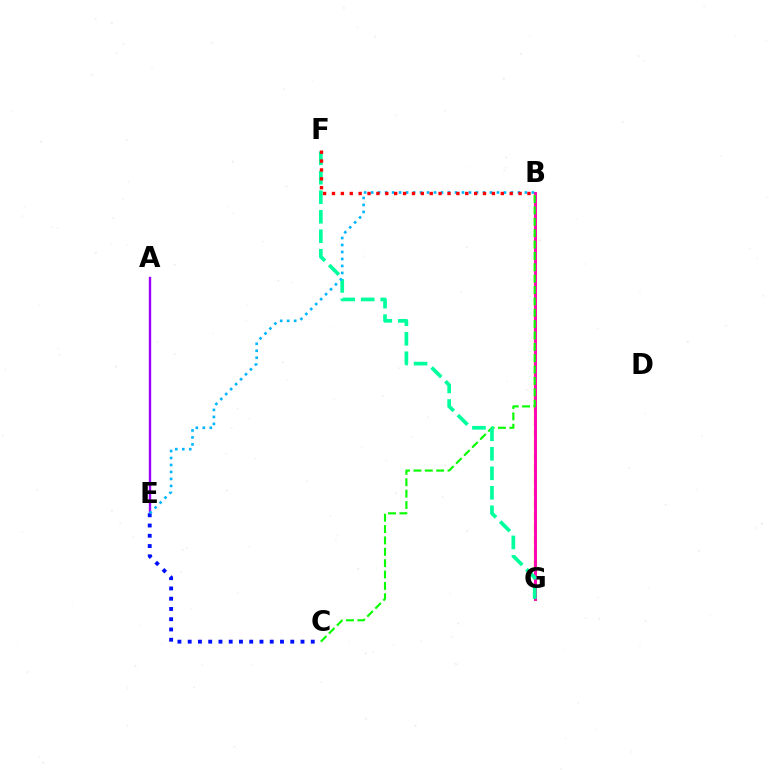{('B', 'G'): [{'color': '#ffa500', 'line_style': 'dashed', 'thickness': 1.6}, {'color': '#b3ff00', 'line_style': 'solid', 'thickness': 2.25}, {'color': '#ff00bd', 'line_style': 'solid', 'thickness': 2.08}], ('A', 'E'): [{'color': '#9b00ff', 'line_style': 'solid', 'thickness': 1.71}], ('C', 'E'): [{'color': '#0010ff', 'line_style': 'dotted', 'thickness': 2.79}], ('B', 'C'): [{'color': '#08ff00', 'line_style': 'dashed', 'thickness': 1.54}], ('F', 'G'): [{'color': '#00ff9d', 'line_style': 'dashed', 'thickness': 2.65}], ('B', 'E'): [{'color': '#00b5ff', 'line_style': 'dotted', 'thickness': 1.9}], ('B', 'F'): [{'color': '#ff0000', 'line_style': 'dotted', 'thickness': 2.41}]}